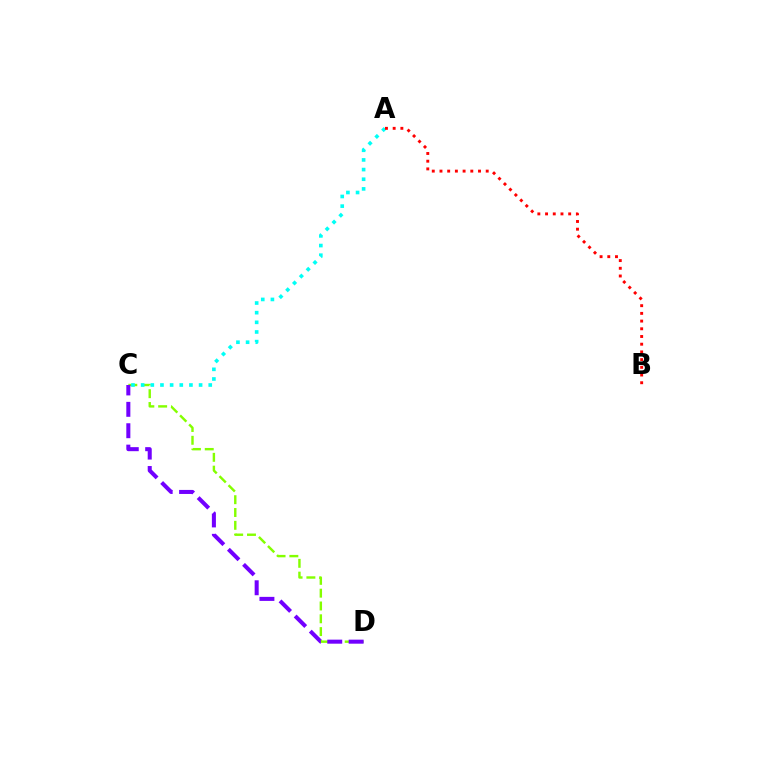{('C', 'D'): [{'color': '#84ff00', 'line_style': 'dashed', 'thickness': 1.74}, {'color': '#7200ff', 'line_style': 'dashed', 'thickness': 2.91}], ('A', 'C'): [{'color': '#00fff6', 'line_style': 'dotted', 'thickness': 2.62}], ('A', 'B'): [{'color': '#ff0000', 'line_style': 'dotted', 'thickness': 2.09}]}